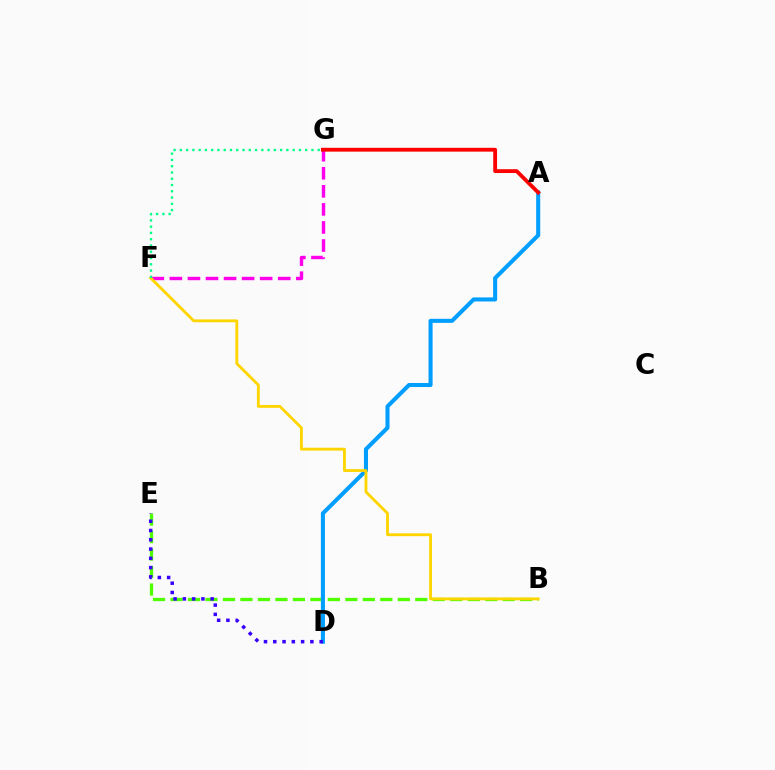{('B', 'E'): [{'color': '#4fff00', 'line_style': 'dashed', 'thickness': 2.38}], ('A', 'D'): [{'color': '#009eff', 'line_style': 'solid', 'thickness': 2.92}], ('F', 'G'): [{'color': '#ff00ed', 'line_style': 'dashed', 'thickness': 2.45}, {'color': '#00ff86', 'line_style': 'dotted', 'thickness': 1.7}], ('A', 'G'): [{'color': '#ff0000', 'line_style': 'solid', 'thickness': 2.76}], ('D', 'E'): [{'color': '#3700ff', 'line_style': 'dotted', 'thickness': 2.52}], ('B', 'F'): [{'color': '#ffd500', 'line_style': 'solid', 'thickness': 2.05}]}